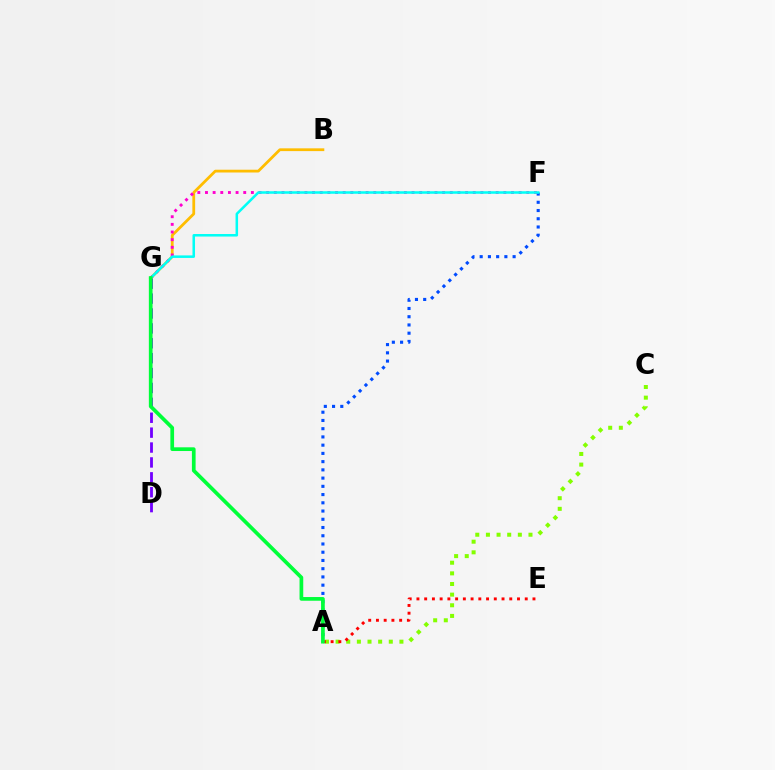{('B', 'G'): [{'color': '#ffbd00', 'line_style': 'solid', 'thickness': 2.0}], ('D', 'G'): [{'color': '#7200ff', 'line_style': 'dashed', 'thickness': 2.02}], ('A', 'C'): [{'color': '#84ff00', 'line_style': 'dotted', 'thickness': 2.89}], ('A', 'E'): [{'color': '#ff0000', 'line_style': 'dotted', 'thickness': 2.1}], ('F', 'G'): [{'color': '#ff00cf', 'line_style': 'dotted', 'thickness': 2.08}, {'color': '#00fff6', 'line_style': 'solid', 'thickness': 1.82}], ('A', 'F'): [{'color': '#004bff', 'line_style': 'dotted', 'thickness': 2.24}], ('A', 'G'): [{'color': '#00ff39', 'line_style': 'solid', 'thickness': 2.67}]}